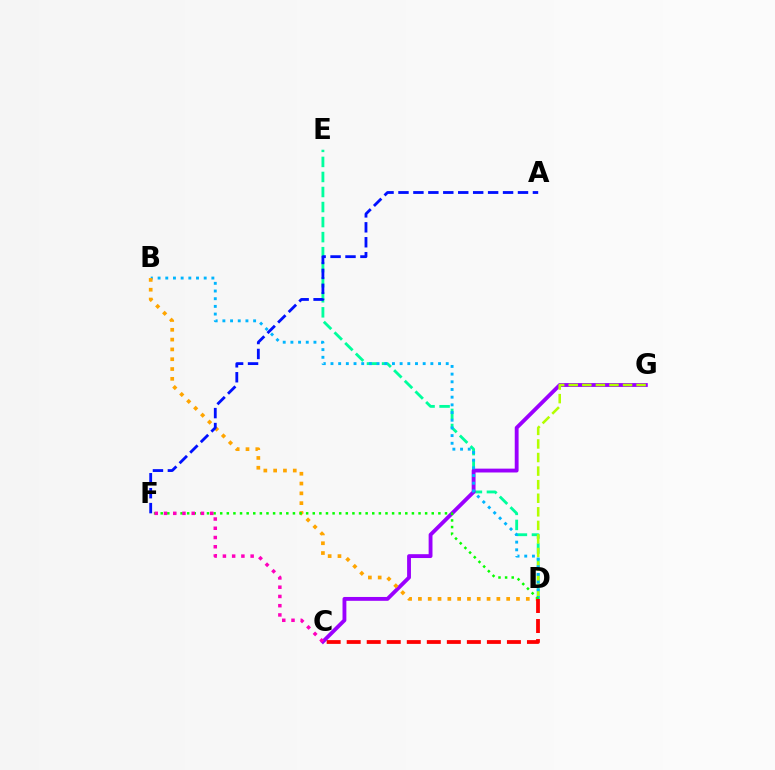{('D', 'E'): [{'color': '#00ff9d', 'line_style': 'dashed', 'thickness': 2.04}], ('C', 'G'): [{'color': '#9b00ff', 'line_style': 'solid', 'thickness': 2.77}], ('D', 'G'): [{'color': '#b3ff00', 'line_style': 'dashed', 'thickness': 1.84}], ('B', 'D'): [{'color': '#00b5ff', 'line_style': 'dotted', 'thickness': 2.09}, {'color': '#ffa500', 'line_style': 'dotted', 'thickness': 2.66}], ('D', 'F'): [{'color': '#08ff00', 'line_style': 'dotted', 'thickness': 1.8}], ('C', 'D'): [{'color': '#ff0000', 'line_style': 'dashed', 'thickness': 2.72}], ('C', 'F'): [{'color': '#ff00bd', 'line_style': 'dotted', 'thickness': 2.51}], ('A', 'F'): [{'color': '#0010ff', 'line_style': 'dashed', 'thickness': 2.03}]}